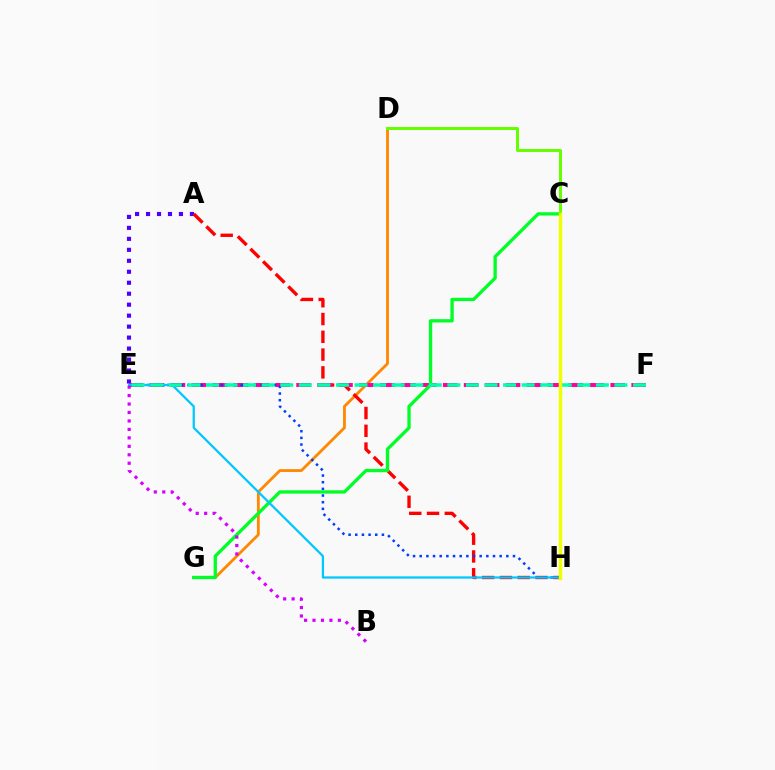{('A', 'E'): [{'color': '#4f00ff', 'line_style': 'dotted', 'thickness': 2.98}], ('D', 'G'): [{'color': '#ff8800', 'line_style': 'solid', 'thickness': 2.02}], ('A', 'H'): [{'color': '#ff0000', 'line_style': 'dashed', 'thickness': 2.42}], ('E', 'F'): [{'color': '#ff00a0', 'line_style': 'dashed', 'thickness': 2.85}, {'color': '#00ffaf', 'line_style': 'dashed', 'thickness': 2.52}], ('E', 'H'): [{'color': '#003fff', 'line_style': 'dotted', 'thickness': 1.81}, {'color': '#00c7ff', 'line_style': 'solid', 'thickness': 1.62}], ('C', 'G'): [{'color': '#00ff27', 'line_style': 'solid', 'thickness': 2.39}], ('C', 'D'): [{'color': '#66ff00', 'line_style': 'solid', 'thickness': 2.17}], ('B', 'E'): [{'color': '#d600ff', 'line_style': 'dotted', 'thickness': 2.3}], ('C', 'H'): [{'color': '#eeff00', 'line_style': 'solid', 'thickness': 2.5}]}